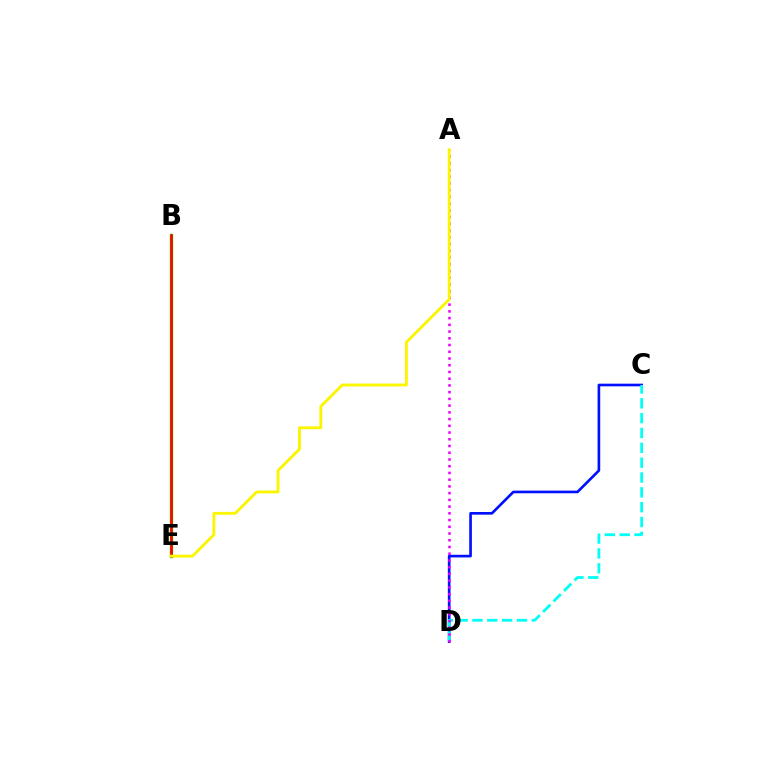{('B', 'E'): [{'color': '#08ff00', 'line_style': 'solid', 'thickness': 2.43}, {'color': '#ff0000', 'line_style': 'solid', 'thickness': 1.92}], ('C', 'D'): [{'color': '#0010ff', 'line_style': 'solid', 'thickness': 1.91}, {'color': '#00fff6', 'line_style': 'dashed', 'thickness': 2.02}], ('A', 'D'): [{'color': '#ee00ff', 'line_style': 'dotted', 'thickness': 1.83}], ('A', 'E'): [{'color': '#fcf500', 'line_style': 'solid', 'thickness': 2.07}]}